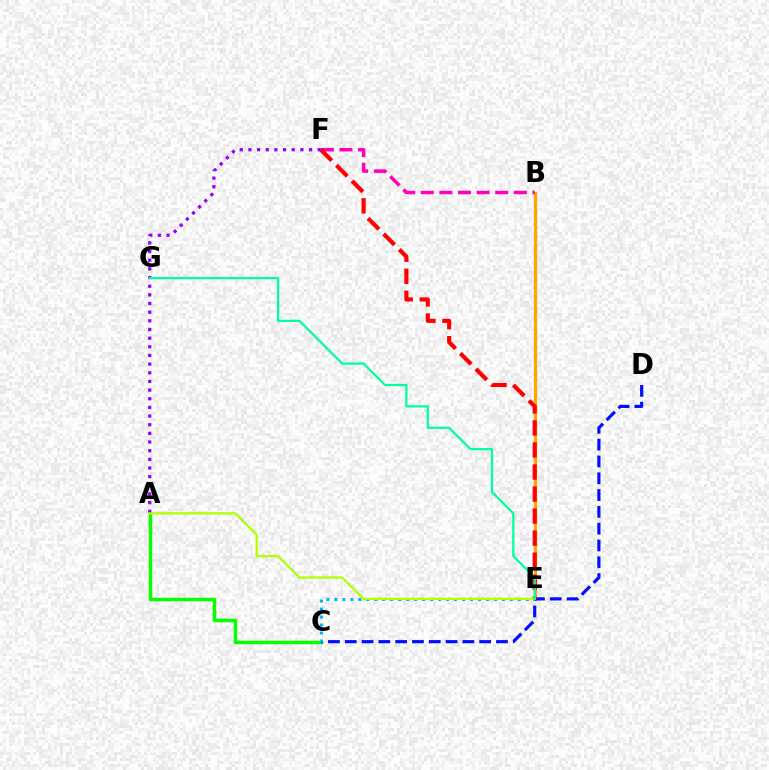{('A', 'C'): [{'color': '#08ff00', 'line_style': 'solid', 'thickness': 2.51}], ('B', 'E'): [{'color': '#ffa500', 'line_style': 'solid', 'thickness': 2.3}], ('B', 'F'): [{'color': '#ff00bd', 'line_style': 'dashed', 'thickness': 2.53}], ('C', 'D'): [{'color': '#0010ff', 'line_style': 'dashed', 'thickness': 2.28}], ('E', 'F'): [{'color': '#ff0000', 'line_style': 'dashed', 'thickness': 2.99}], ('C', 'E'): [{'color': '#00b5ff', 'line_style': 'dotted', 'thickness': 2.17}], ('A', 'F'): [{'color': '#9b00ff', 'line_style': 'dotted', 'thickness': 2.35}], ('A', 'E'): [{'color': '#b3ff00', 'line_style': 'solid', 'thickness': 1.63}], ('E', 'G'): [{'color': '#00ff9d', 'line_style': 'solid', 'thickness': 1.61}]}